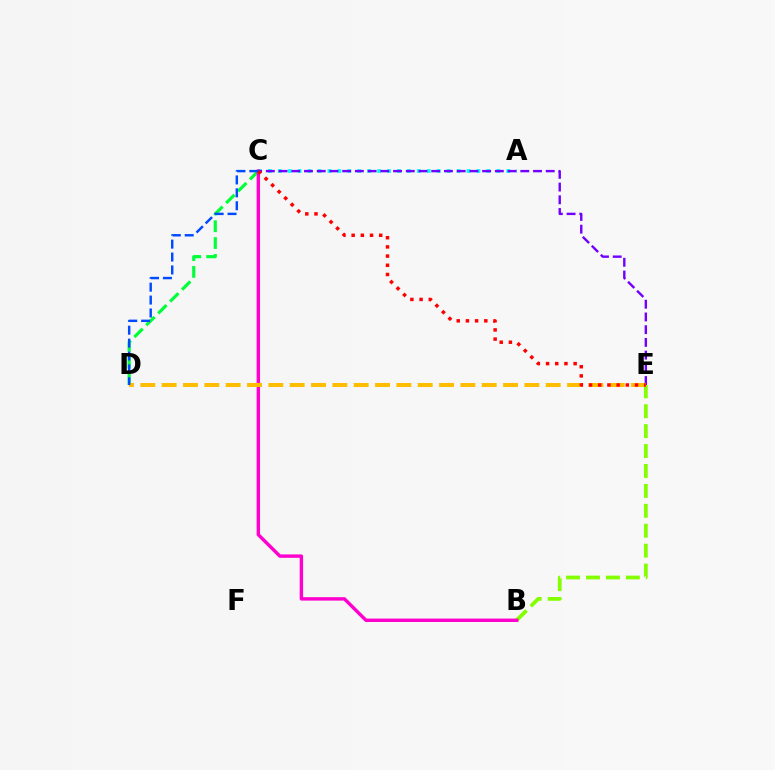{('A', 'C'): [{'color': '#00fff6', 'line_style': 'dotted', 'thickness': 2.7}], ('C', 'D'): [{'color': '#00ff39', 'line_style': 'dashed', 'thickness': 2.28}, {'color': '#004bff', 'line_style': 'dashed', 'thickness': 1.75}], ('B', 'E'): [{'color': '#84ff00', 'line_style': 'dashed', 'thickness': 2.71}], ('B', 'C'): [{'color': '#ff00cf', 'line_style': 'solid', 'thickness': 2.46}], ('C', 'E'): [{'color': '#7200ff', 'line_style': 'dashed', 'thickness': 1.73}, {'color': '#ff0000', 'line_style': 'dotted', 'thickness': 2.5}], ('D', 'E'): [{'color': '#ffbd00', 'line_style': 'dashed', 'thickness': 2.9}]}